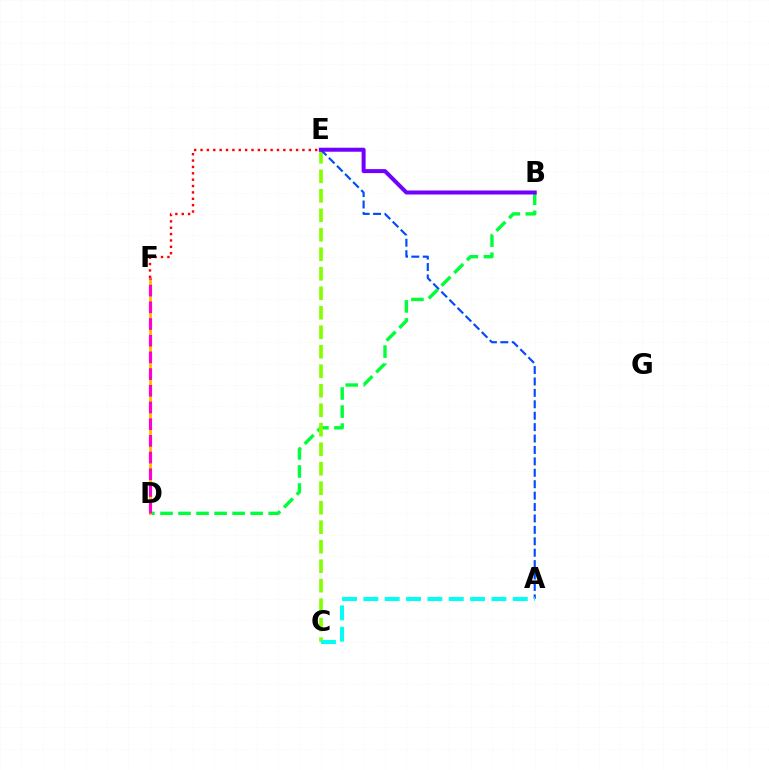{('B', 'D'): [{'color': '#00ff39', 'line_style': 'dashed', 'thickness': 2.45}], ('C', 'E'): [{'color': '#84ff00', 'line_style': 'dashed', 'thickness': 2.65}], ('D', 'F'): [{'color': '#ffbd00', 'line_style': 'solid', 'thickness': 2.1}, {'color': '#ff00cf', 'line_style': 'dashed', 'thickness': 2.27}], ('E', 'F'): [{'color': '#ff0000', 'line_style': 'dotted', 'thickness': 1.73}], ('A', 'E'): [{'color': '#004bff', 'line_style': 'dashed', 'thickness': 1.55}], ('B', 'E'): [{'color': '#7200ff', 'line_style': 'solid', 'thickness': 2.88}], ('A', 'C'): [{'color': '#00fff6', 'line_style': 'dashed', 'thickness': 2.9}]}